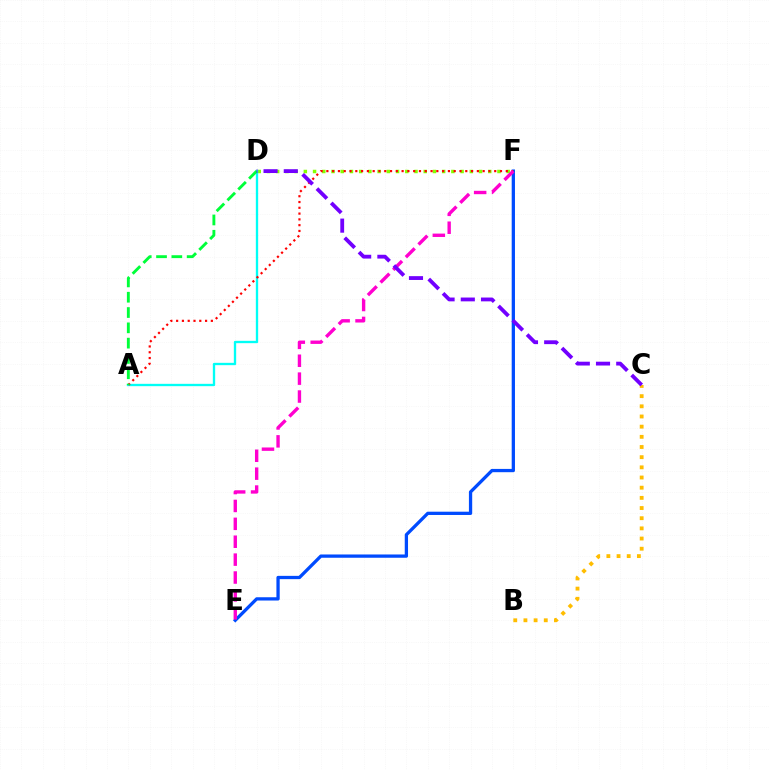{('E', 'F'): [{'color': '#004bff', 'line_style': 'solid', 'thickness': 2.36}, {'color': '#ff00cf', 'line_style': 'dashed', 'thickness': 2.43}], ('B', 'C'): [{'color': '#ffbd00', 'line_style': 'dotted', 'thickness': 2.76}], ('D', 'F'): [{'color': '#84ff00', 'line_style': 'dotted', 'thickness': 2.51}], ('A', 'D'): [{'color': '#00fff6', 'line_style': 'solid', 'thickness': 1.68}, {'color': '#00ff39', 'line_style': 'dashed', 'thickness': 2.08}], ('A', 'F'): [{'color': '#ff0000', 'line_style': 'dotted', 'thickness': 1.57}], ('C', 'D'): [{'color': '#7200ff', 'line_style': 'dashed', 'thickness': 2.75}]}